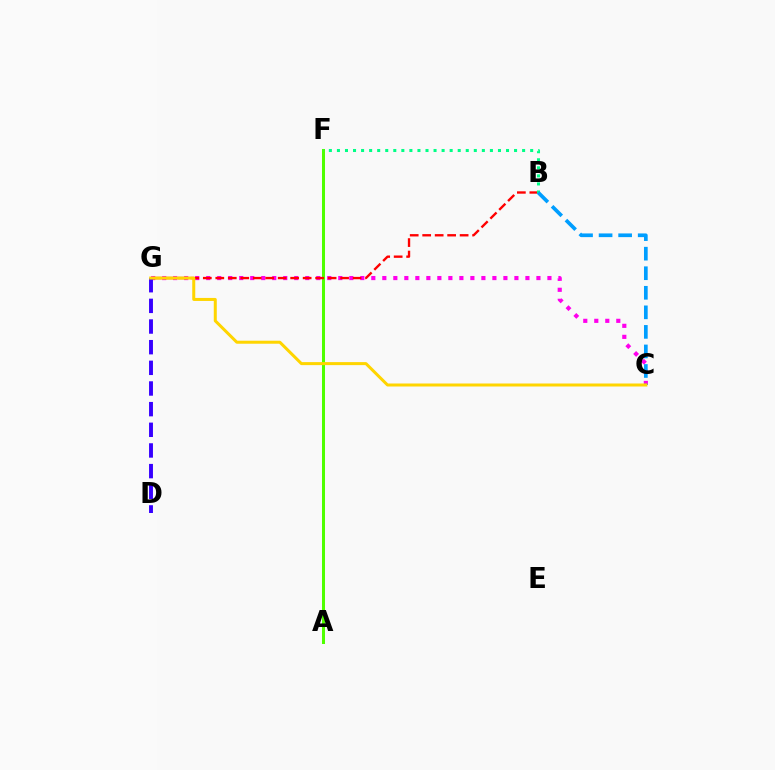{('A', 'F'): [{'color': '#4fff00', 'line_style': 'solid', 'thickness': 2.17}], ('C', 'G'): [{'color': '#ff00ed', 'line_style': 'dotted', 'thickness': 2.99}, {'color': '#ffd500', 'line_style': 'solid', 'thickness': 2.17}], ('B', 'G'): [{'color': '#ff0000', 'line_style': 'dashed', 'thickness': 1.7}], ('B', 'F'): [{'color': '#00ff86', 'line_style': 'dotted', 'thickness': 2.19}], ('D', 'G'): [{'color': '#3700ff', 'line_style': 'dashed', 'thickness': 2.81}], ('B', 'C'): [{'color': '#009eff', 'line_style': 'dashed', 'thickness': 2.66}]}